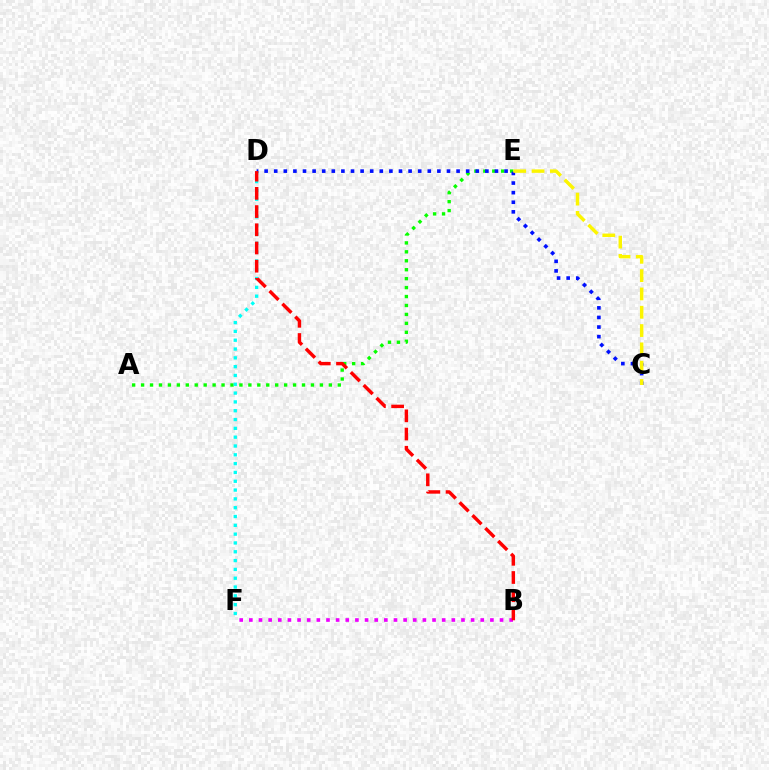{('B', 'F'): [{'color': '#ee00ff', 'line_style': 'dotted', 'thickness': 2.62}], ('A', 'E'): [{'color': '#08ff00', 'line_style': 'dotted', 'thickness': 2.43}], ('D', 'F'): [{'color': '#00fff6', 'line_style': 'dotted', 'thickness': 2.4}], ('C', 'D'): [{'color': '#0010ff', 'line_style': 'dotted', 'thickness': 2.61}], ('C', 'E'): [{'color': '#fcf500', 'line_style': 'dashed', 'thickness': 2.49}], ('B', 'D'): [{'color': '#ff0000', 'line_style': 'dashed', 'thickness': 2.47}]}